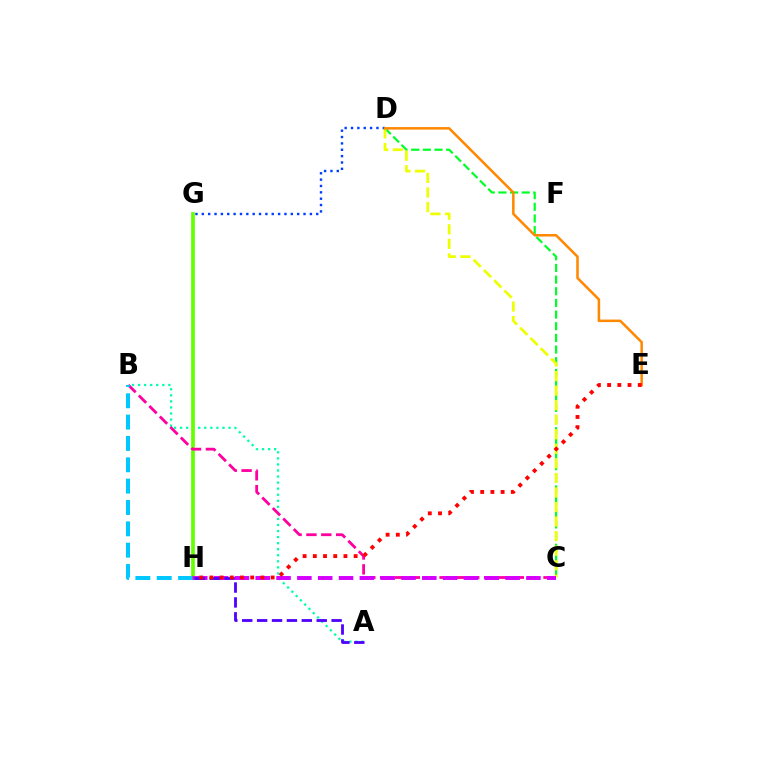{('C', 'D'): [{'color': '#00ff27', 'line_style': 'dashed', 'thickness': 1.58}, {'color': '#eeff00', 'line_style': 'dashed', 'thickness': 1.98}], ('A', 'B'): [{'color': '#00ffaf', 'line_style': 'dotted', 'thickness': 1.65}], ('G', 'H'): [{'color': '#66ff00', 'line_style': 'solid', 'thickness': 2.69}], ('B', 'C'): [{'color': '#ff00a0', 'line_style': 'dashed', 'thickness': 2.02}], ('D', 'G'): [{'color': '#003fff', 'line_style': 'dotted', 'thickness': 1.73}], ('D', 'E'): [{'color': '#ff8800', 'line_style': 'solid', 'thickness': 1.82}], ('C', 'H'): [{'color': '#d600ff', 'line_style': 'dashed', 'thickness': 2.83}], ('B', 'H'): [{'color': '#00c7ff', 'line_style': 'dashed', 'thickness': 2.9}], ('A', 'H'): [{'color': '#4f00ff', 'line_style': 'dashed', 'thickness': 2.02}], ('E', 'H'): [{'color': '#ff0000', 'line_style': 'dotted', 'thickness': 2.77}]}